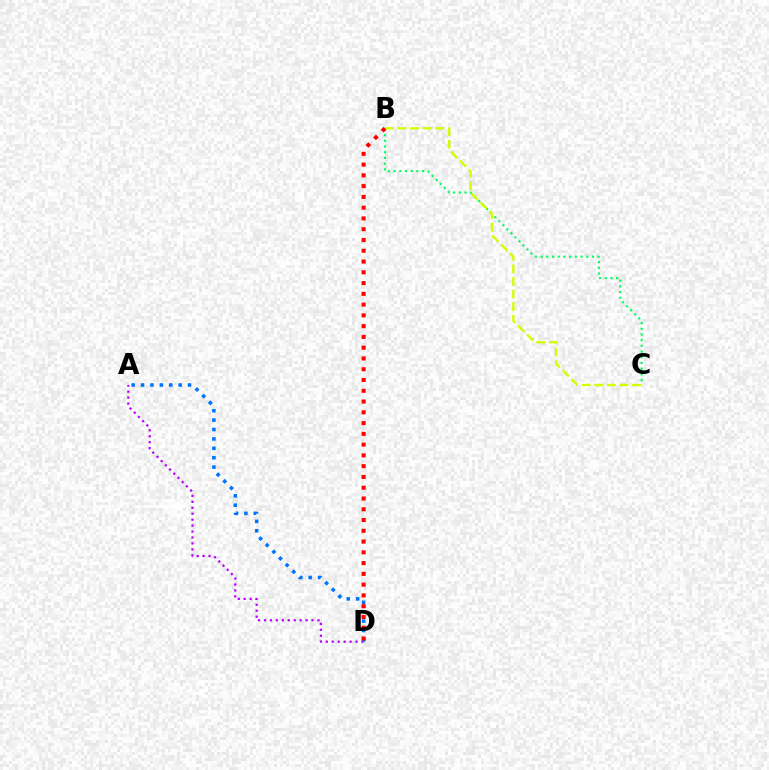{('B', 'C'): [{'color': '#00ff5c', 'line_style': 'dotted', 'thickness': 1.55}, {'color': '#d1ff00', 'line_style': 'dashed', 'thickness': 1.71}], ('A', 'D'): [{'color': '#b900ff', 'line_style': 'dotted', 'thickness': 1.62}, {'color': '#0074ff', 'line_style': 'dotted', 'thickness': 2.55}], ('B', 'D'): [{'color': '#ff0000', 'line_style': 'dotted', 'thickness': 2.93}]}